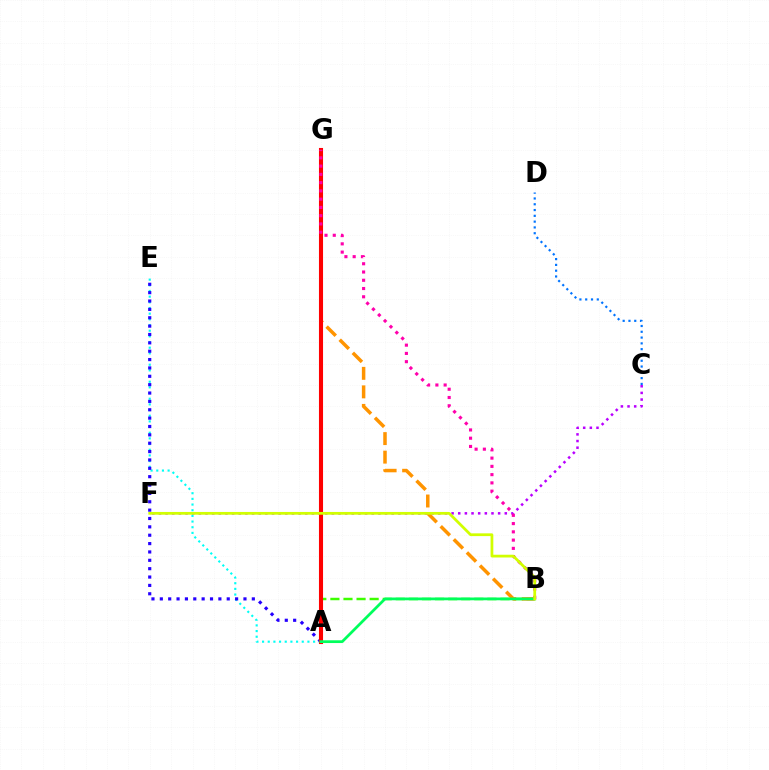{('C', 'F'): [{'color': '#b900ff', 'line_style': 'dotted', 'thickness': 1.81}], ('A', 'E'): [{'color': '#00fff6', 'line_style': 'dotted', 'thickness': 1.54}, {'color': '#2500ff', 'line_style': 'dotted', 'thickness': 2.27}], ('A', 'B'): [{'color': '#3dff00', 'line_style': 'dashed', 'thickness': 1.78}, {'color': '#00ff5c', 'line_style': 'solid', 'thickness': 1.98}], ('C', 'D'): [{'color': '#0074ff', 'line_style': 'dotted', 'thickness': 1.57}], ('B', 'G'): [{'color': '#ff9400', 'line_style': 'dashed', 'thickness': 2.52}, {'color': '#ff00ac', 'line_style': 'dotted', 'thickness': 2.24}], ('A', 'G'): [{'color': '#ff0000', 'line_style': 'solid', 'thickness': 2.94}], ('B', 'F'): [{'color': '#d1ff00', 'line_style': 'solid', 'thickness': 1.99}]}